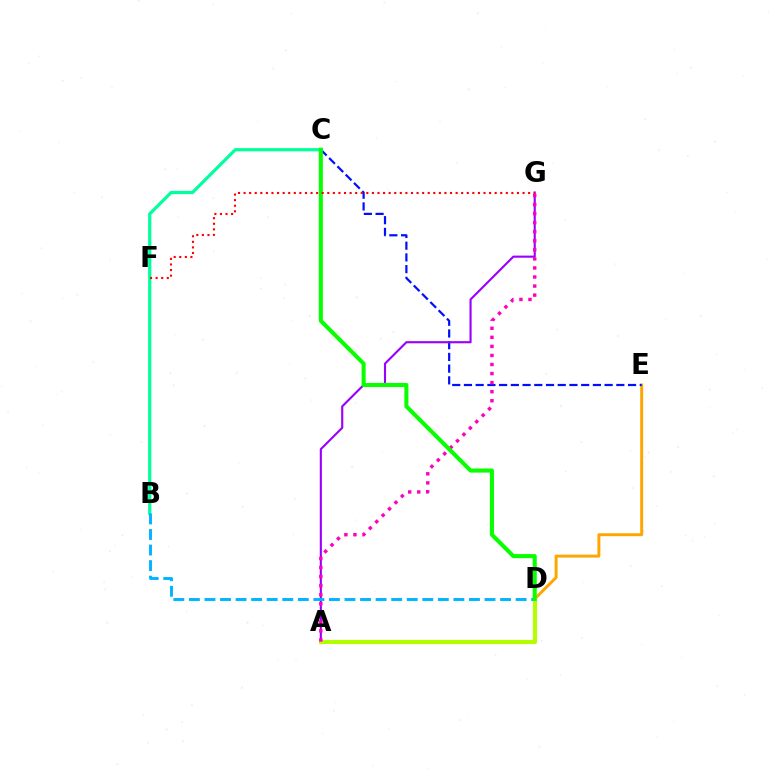{('D', 'E'): [{'color': '#ffa500', 'line_style': 'solid', 'thickness': 2.12}], ('C', 'E'): [{'color': '#0010ff', 'line_style': 'dashed', 'thickness': 1.59}], ('A', 'G'): [{'color': '#9b00ff', 'line_style': 'solid', 'thickness': 1.53}, {'color': '#ff00bd', 'line_style': 'dotted', 'thickness': 2.46}], ('A', 'D'): [{'color': '#b3ff00', 'line_style': 'solid', 'thickness': 2.96}], ('B', 'C'): [{'color': '#00ff9d', 'line_style': 'solid', 'thickness': 2.32}], ('B', 'D'): [{'color': '#00b5ff', 'line_style': 'dashed', 'thickness': 2.11}], ('C', 'D'): [{'color': '#08ff00', 'line_style': 'solid', 'thickness': 2.92}], ('F', 'G'): [{'color': '#ff0000', 'line_style': 'dotted', 'thickness': 1.52}]}